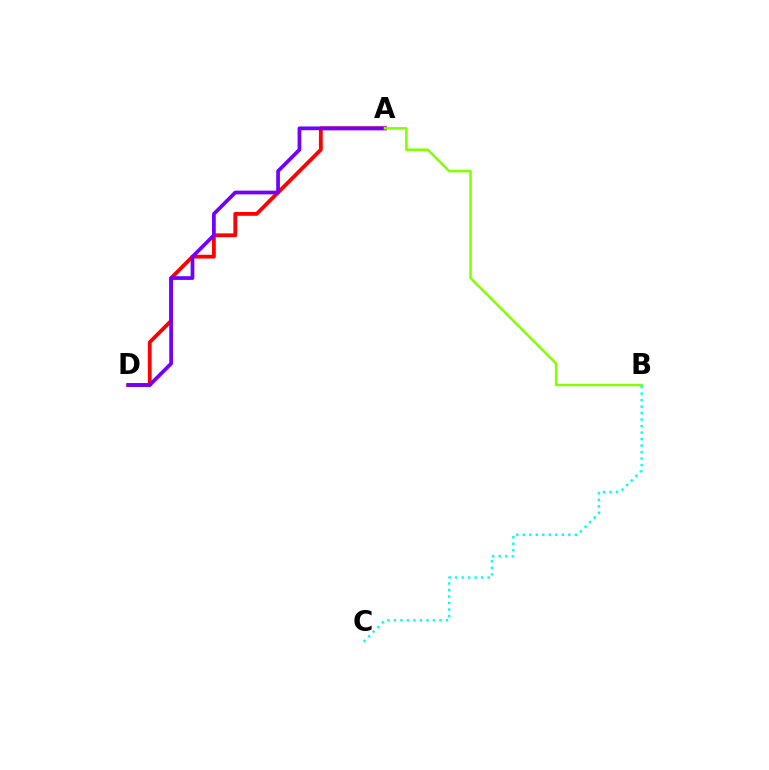{('A', 'D'): [{'color': '#ff0000', 'line_style': 'solid', 'thickness': 2.74}, {'color': '#7200ff', 'line_style': 'solid', 'thickness': 2.68}], ('A', 'B'): [{'color': '#84ff00', 'line_style': 'solid', 'thickness': 1.82}], ('B', 'C'): [{'color': '#00fff6', 'line_style': 'dotted', 'thickness': 1.77}]}